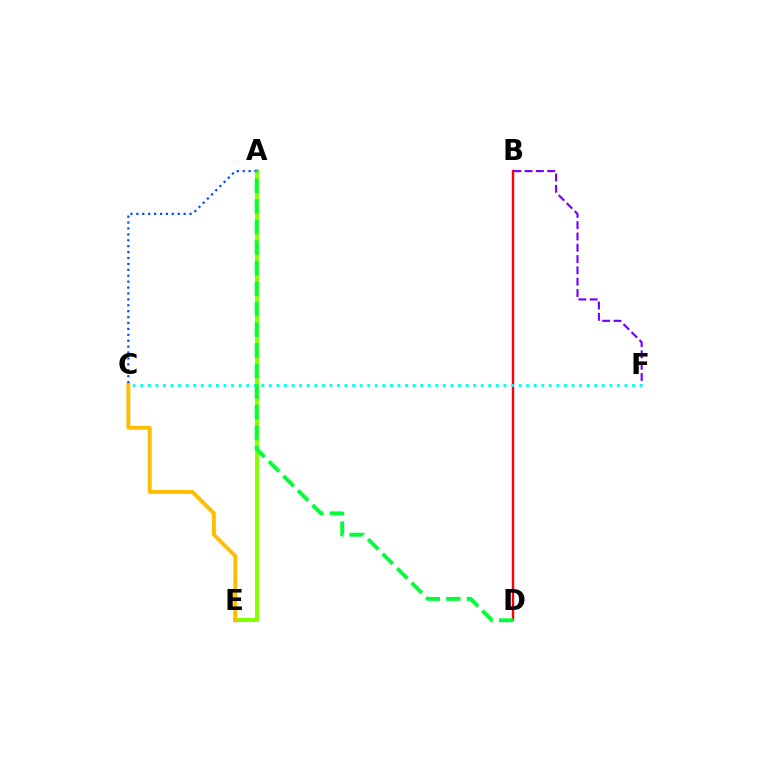{('B', 'D'): [{'color': '#ff00cf', 'line_style': 'solid', 'thickness': 1.53}, {'color': '#ff0000', 'line_style': 'solid', 'thickness': 1.66}], ('A', 'E'): [{'color': '#84ff00', 'line_style': 'solid', 'thickness': 2.9}], ('C', 'E'): [{'color': '#ffbd00', 'line_style': 'solid', 'thickness': 2.82}], ('B', 'F'): [{'color': '#7200ff', 'line_style': 'dashed', 'thickness': 1.54}], ('C', 'F'): [{'color': '#00fff6', 'line_style': 'dotted', 'thickness': 2.06}], ('A', 'C'): [{'color': '#004bff', 'line_style': 'dotted', 'thickness': 1.61}], ('A', 'D'): [{'color': '#00ff39', 'line_style': 'dashed', 'thickness': 2.79}]}